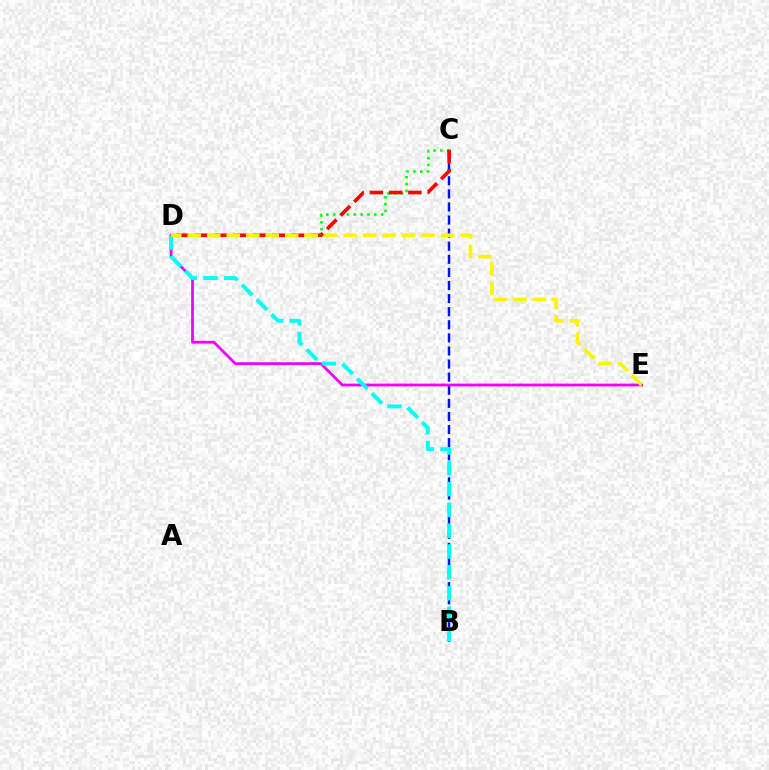{('C', 'D'): [{'color': '#08ff00', 'line_style': 'dotted', 'thickness': 1.86}, {'color': '#ff0000', 'line_style': 'dashed', 'thickness': 2.62}], ('B', 'C'): [{'color': '#0010ff', 'line_style': 'dashed', 'thickness': 1.78}], ('D', 'E'): [{'color': '#ee00ff', 'line_style': 'solid', 'thickness': 1.98}, {'color': '#fcf500', 'line_style': 'dashed', 'thickness': 2.65}], ('B', 'D'): [{'color': '#00fff6', 'line_style': 'dashed', 'thickness': 2.83}]}